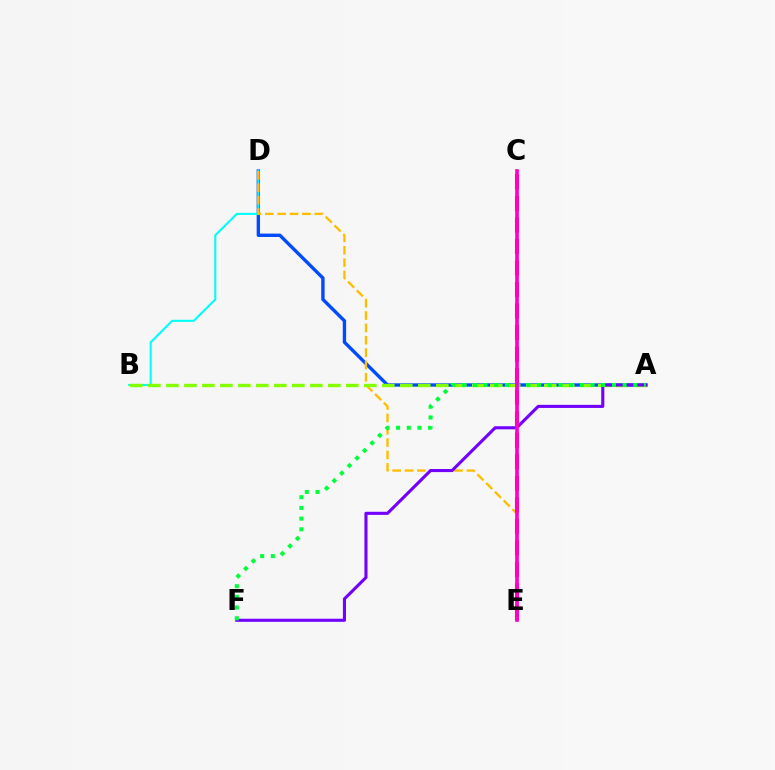{('A', 'D'): [{'color': '#004bff', 'line_style': 'solid', 'thickness': 2.43}], ('B', 'D'): [{'color': '#00fff6', 'line_style': 'solid', 'thickness': 1.51}], ('D', 'E'): [{'color': '#ffbd00', 'line_style': 'dashed', 'thickness': 1.68}], ('A', 'B'): [{'color': '#84ff00', 'line_style': 'dashed', 'thickness': 2.44}], ('A', 'F'): [{'color': '#7200ff', 'line_style': 'solid', 'thickness': 2.23}, {'color': '#00ff39', 'line_style': 'dotted', 'thickness': 2.91}], ('C', 'E'): [{'color': '#ff0000', 'line_style': 'dashed', 'thickness': 2.92}, {'color': '#ff00cf', 'line_style': 'solid', 'thickness': 2.65}]}